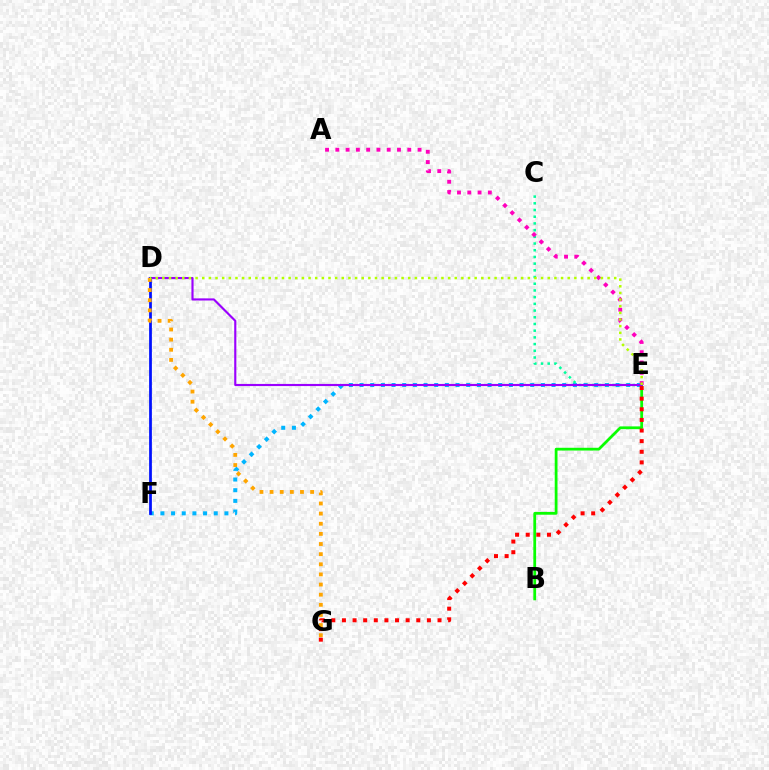{('B', 'E'): [{'color': '#08ff00', 'line_style': 'solid', 'thickness': 2.0}], ('E', 'F'): [{'color': '#00b5ff', 'line_style': 'dotted', 'thickness': 2.9}], ('C', 'E'): [{'color': '#00ff9d', 'line_style': 'dotted', 'thickness': 1.82}], ('A', 'E'): [{'color': '#ff00bd', 'line_style': 'dotted', 'thickness': 2.79}], ('E', 'G'): [{'color': '#ff0000', 'line_style': 'dotted', 'thickness': 2.89}], ('D', 'E'): [{'color': '#9b00ff', 'line_style': 'solid', 'thickness': 1.54}, {'color': '#b3ff00', 'line_style': 'dotted', 'thickness': 1.81}], ('D', 'F'): [{'color': '#0010ff', 'line_style': 'solid', 'thickness': 1.98}], ('D', 'G'): [{'color': '#ffa500', 'line_style': 'dotted', 'thickness': 2.75}]}